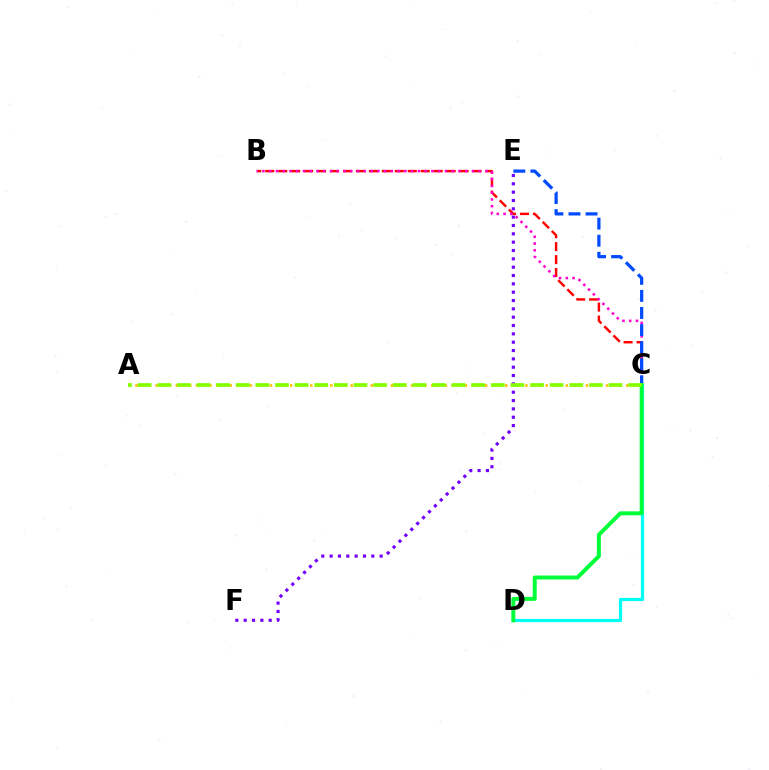{('B', 'C'): [{'color': '#ff0000', 'line_style': 'dashed', 'thickness': 1.76}, {'color': '#ff00cf', 'line_style': 'dotted', 'thickness': 1.84}], ('C', 'E'): [{'color': '#004bff', 'line_style': 'dashed', 'thickness': 2.32}], ('A', 'C'): [{'color': '#ffbd00', 'line_style': 'dotted', 'thickness': 1.83}, {'color': '#84ff00', 'line_style': 'dashed', 'thickness': 2.67}], ('E', 'F'): [{'color': '#7200ff', 'line_style': 'dotted', 'thickness': 2.27}], ('C', 'D'): [{'color': '#00fff6', 'line_style': 'solid', 'thickness': 2.31}, {'color': '#00ff39', 'line_style': 'solid', 'thickness': 2.86}]}